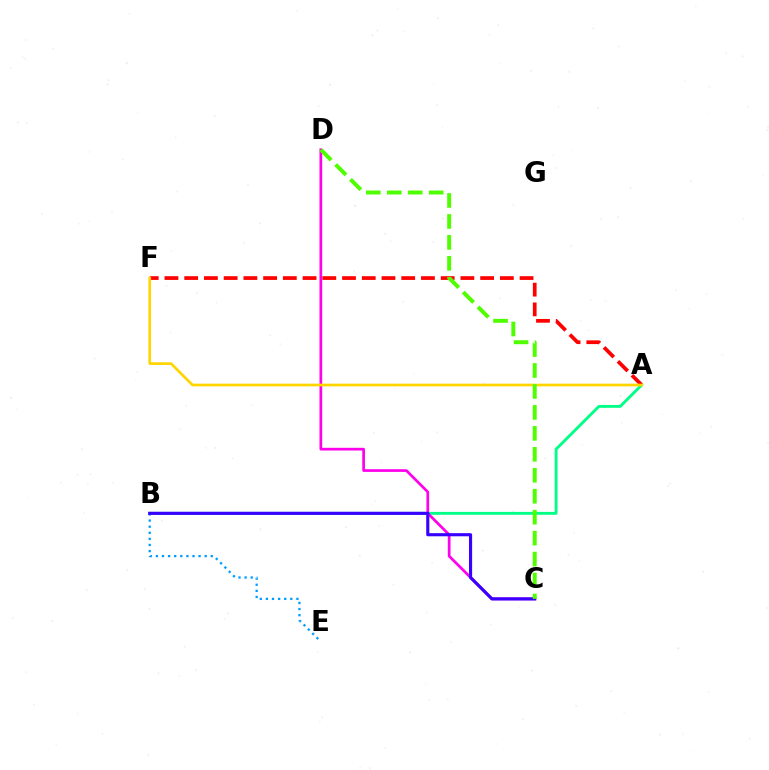{('B', 'E'): [{'color': '#009eff', 'line_style': 'dotted', 'thickness': 1.66}], ('A', 'B'): [{'color': '#00ff86', 'line_style': 'solid', 'thickness': 2.07}], ('A', 'F'): [{'color': '#ff0000', 'line_style': 'dashed', 'thickness': 2.68}, {'color': '#ffd500', 'line_style': 'solid', 'thickness': 1.92}], ('C', 'D'): [{'color': '#ff00ed', 'line_style': 'solid', 'thickness': 1.95}, {'color': '#4fff00', 'line_style': 'dashed', 'thickness': 2.85}], ('B', 'C'): [{'color': '#3700ff', 'line_style': 'solid', 'thickness': 2.25}]}